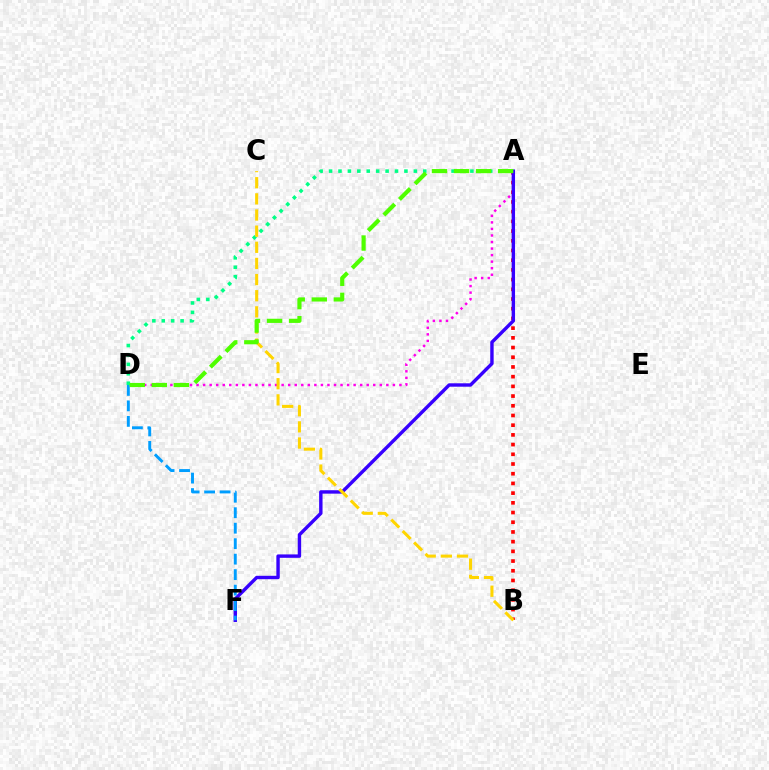{('A', 'D'): [{'color': '#ff00ed', 'line_style': 'dotted', 'thickness': 1.78}, {'color': '#00ff86', 'line_style': 'dotted', 'thickness': 2.56}, {'color': '#4fff00', 'line_style': 'dashed', 'thickness': 3.0}], ('A', 'B'): [{'color': '#ff0000', 'line_style': 'dotted', 'thickness': 2.64}], ('A', 'F'): [{'color': '#3700ff', 'line_style': 'solid', 'thickness': 2.45}], ('D', 'F'): [{'color': '#009eff', 'line_style': 'dashed', 'thickness': 2.1}], ('B', 'C'): [{'color': '#ffd500', 'line_style': 'dashed', 'thickness': 2.19}]}